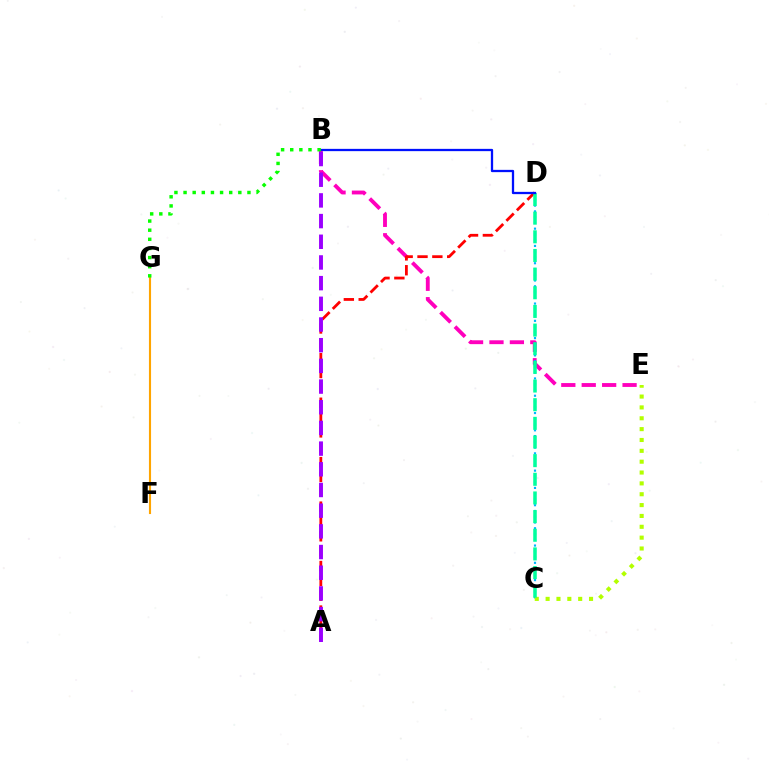{('F', 'G'): [{'color': '#ffa500', 'line_style': 'solid', 'thickness': 1.52}], ('B', 'E'): [{'color': '#ff00bd', 'line_style': 'dashed', 'thickness': 2.77}], ('C', 'D'): [{'color': '#00b5ff', 'line_style': 'dotted', 'thickness': 1.57}, {'color': '#00ff9d', 'line_style': 'dashed', 'thickness': 2.53}], ('A', 'D'): [{'color': '#ff0000', 'line_style': 'dashed', 'thickness': 2.02}], ('C', 'E'): [{'color': '#b3ff00', 'line_style': 'dotted', 'thickness': 2.95}], ('A', 'B'): [{'color': '#9b00ff', 'line_style': 'dashed', 'thickness': 2.81}], ('B', 'D'): [{'color': '#0010ff', 'line_style': 'solid', 'thickness': 1.64}], ('B', 'G'): [{'color': '#08ff00', 'line_style': 'dotted', 'thickness': 2.48}]}